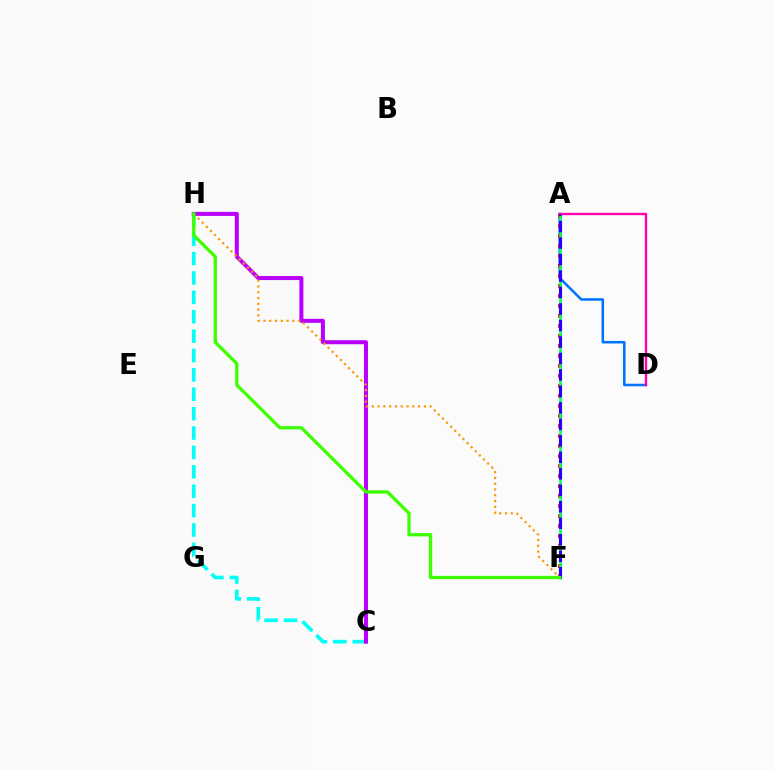{('C', 'H'): [{'color': '#00fff6', 'line_style': 'dashed', 'thickness': 2.63}, {'color': '#b900ff', 'line_style': 'solid', 'thickness': 2.89}], ('A', 'F'): [{'color': '#d1ff00', 'line_style': 'dotted', 'thickness': 2.23}, {'color': '#ff0000', 'line_style': 'dotted', 'thickness': 2.72}, {'color': '#00ff5c', 'line_style': 'solid', 'thickness': 1.85}, {'color': '#2500ff', 'line_style': 'dashed', 'thickness': 2.24}], ('A', 'D'): [{'color': '#0074ff', 'line_style': 'solid', 'thickness': 1.84}, {'color': '#ff00ac', 'line_style': 'solid', 'thickness': 1.71}], ('F', 'H'): [{'color': '#ff9400', 'line_style': 'dotted', 'thickness': 1.57}, {'color': '#3dff00', 'line_style': 'solid', 'thickness': 2.36}]}